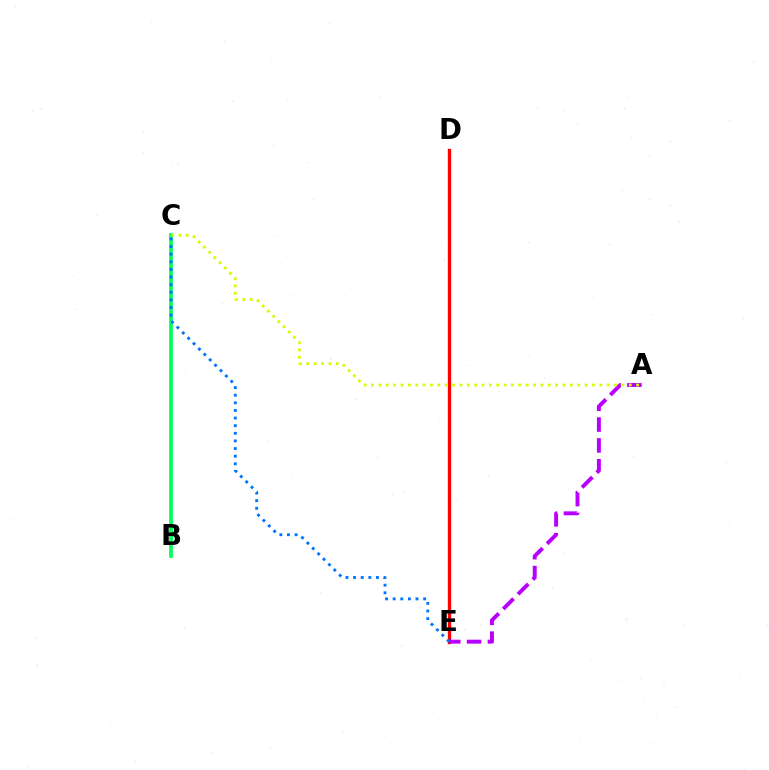{('D', 'E'): [{'color': '#ff0000', 'line_style': 'solid', 'thickness': 2.4}], ('B', 'C'): [{'color': '#00ff5c', 'line_style': 'solid', 'thickness': 2.69}], ('C', 'E'): [{'color': '#0074ff', 'line_style': 'dotted', 'thickness': 2.07}], ('A', 'E'): [{'color': '#b900ff', 'line_style': 'dashed', 'thickness': 2.83}], ('A', 'C'): [{'color': '#d1ff00', 'line_style': 'dotted', 'thickness': 2.0}]}